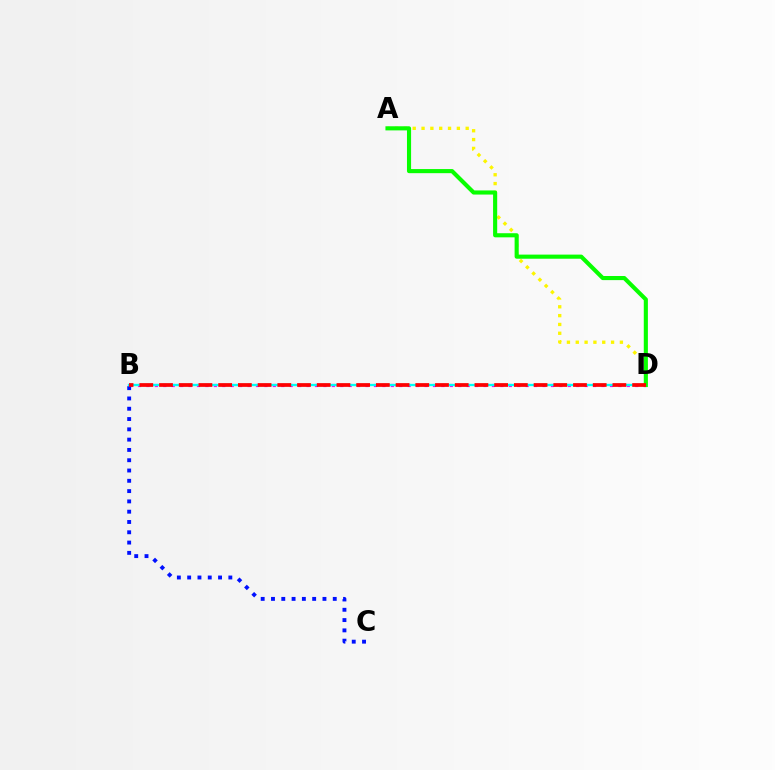{('B', 'D'): [{'color': '#ee00ff', 'line_style': 'dotted', 'thickness': 2.29}, {'color': '#00fff6', 'line_style': 'solid', 'thickness': 1.66}, {'color': '#ff0000', 'line_style': 'dashed', 'thickness': 2.68}], ('A', 'D'): [{'color': '#fcf500', 'line_style': 'dotted', 'thickness': 2.4}, {'color': '#08ff00', 'line_style': 'solid', 'thickness': 2.96}], ('B', 'C'): [{'color': '#0010ff', 'line_style': 'dotted', 'thickness': 2.8}]}